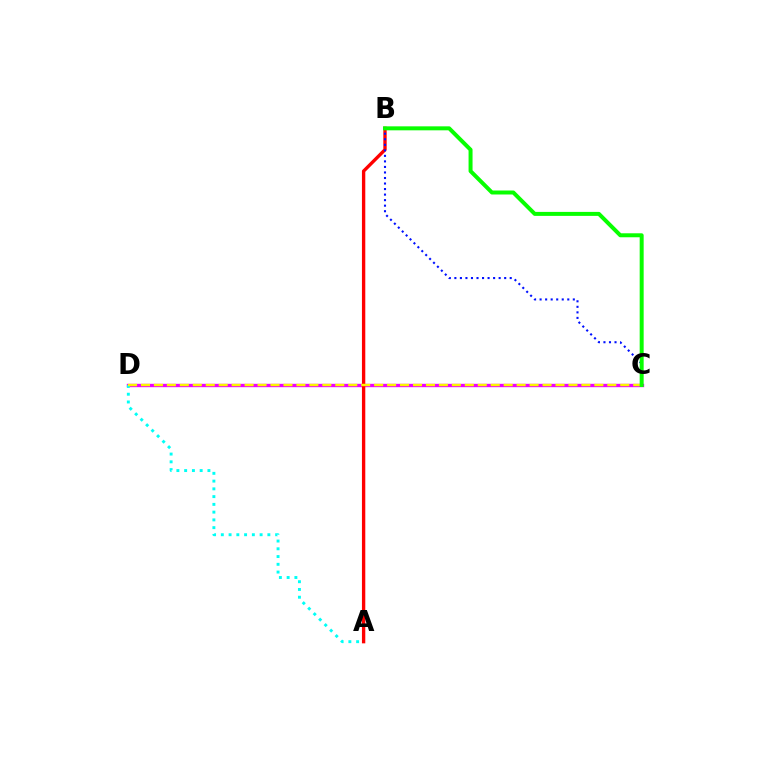{('C', 'D'): [{'color': '#ee00ff', 'line_style': 'solid', 'thickness': 2.42}, {'color': '#fcf500', 'line_style': 'dashed', 'thickness': 1.76}], ('A', 'B'): [{'color': '#ff0000', 'line_style': 'solid', 'thickness': 2.41}], ('A', 'D'): [{'color': '#00fff6', 'line_style': 'dotted', 'thickness': 2.11}], ('B', 'C'): [{'color': '#0010ff', 'line_style': 'dotted', 'thickness': 1.5}, {'color': '#08ff00', 'line_style': 'solid', 'thickness': 2.87}]}